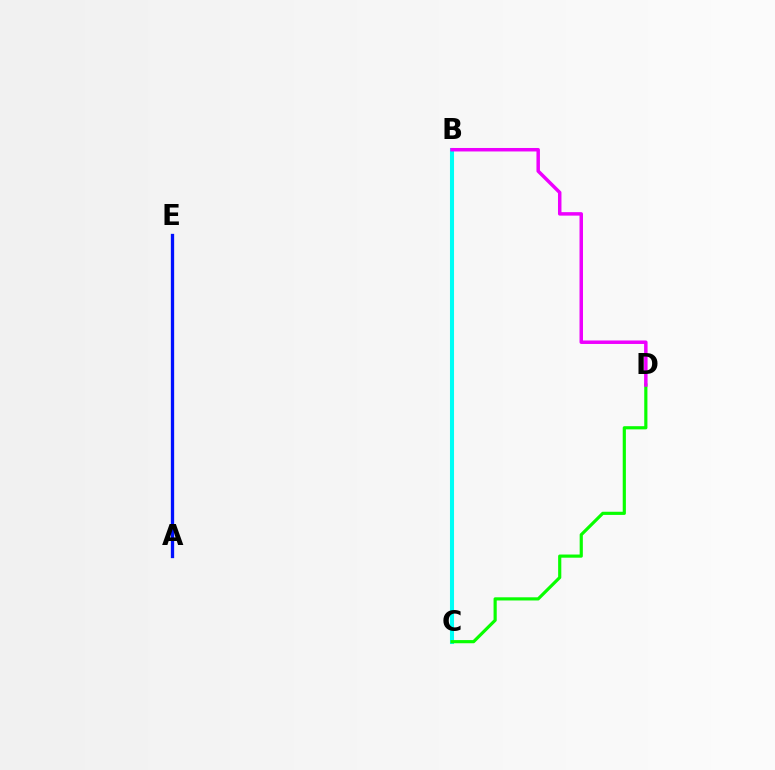{('B', 'C'): [{'color': '#fcf500', 'line_style': 'dotted', 'thickness': 2.17}, {'color': '#ff0000', 'line_style': 'solid', 'thickness': 2.07}, {'color': '#00fff6', 'line_style': 'solid', 'thickness': 2.93}], ('A', 'E'): [{'color': '#0010ff', 'line_style': 'solid', 'thickness': 2.38}], ('C', 'D'): [{'color': '#08ff00', 'line_style': 'solid', 'thickness': 2.28}], ('B', 'D'): [{'color': '#ee00ff', 'line_style': 'solid', 'thickness': 2.51}]}